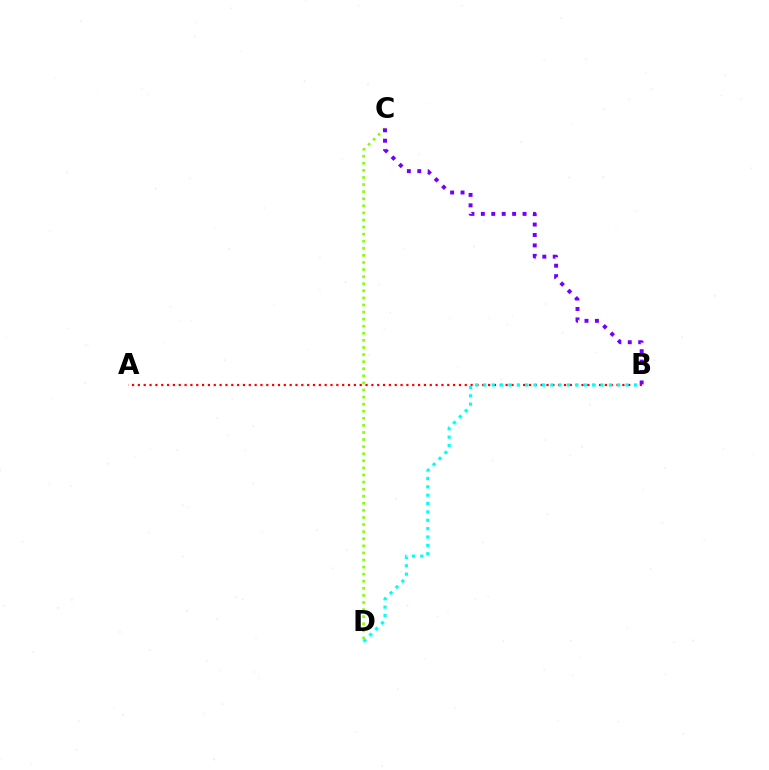{('C', 'D'): [{'color': '#84ff00', 'line_style': 'dotted', 'thickness': 1.92}], ('A', 'B'): [{'color': '#ff0000', 'line_style': 'dotted', 'thickness': 1.59}], ('B', 'D'): [{'color': '#00fff6', 'line_style': 'dotted', 'thickness': 2.27}], ('B', 'C'): [{'color': '#7200ff', 'line_style': 'dotted', 'thickness': 2.83}]}